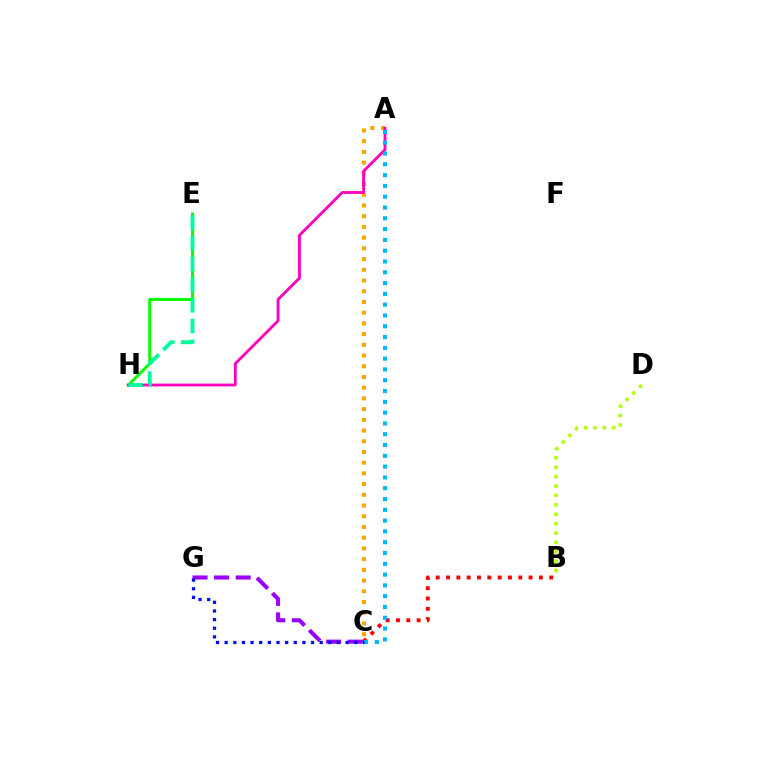{('A', 'C'): [{'color': '#ffa500', 'line_style': 'dotted', 'thickness': 2.91}, {'color': '#00b5ff', 'line_style': 'dotted', 'thickness': 2.93}], ('E', 'H'): [{'color': '#08ff00', 'line_style': 'solid', 'thickness': 2.13}, {'color': '#00ff9d', 'line_style': 'dashed', 'thickness': 2.81}], ('B', 'C'): [{'color': '#ff0000', 'line_style': 'dotted', 'thickness': 2.8}], ('A', 'H'): [{'color': '#ff00bd', 'line_style': 'solid', 'thickness': 2.04}], ('C', 'G'): [{'color': '#9b00ff', 'line_style': 'dashed', 'thickness': 2.93}, {'color': '#0010ff', 'line_style': 'dotted', 'thickness': 2.35}], ('B', 'D'): [{'color': '#b3ff00', 'line_style': 'dotted', 'thickness': 2.55}]}